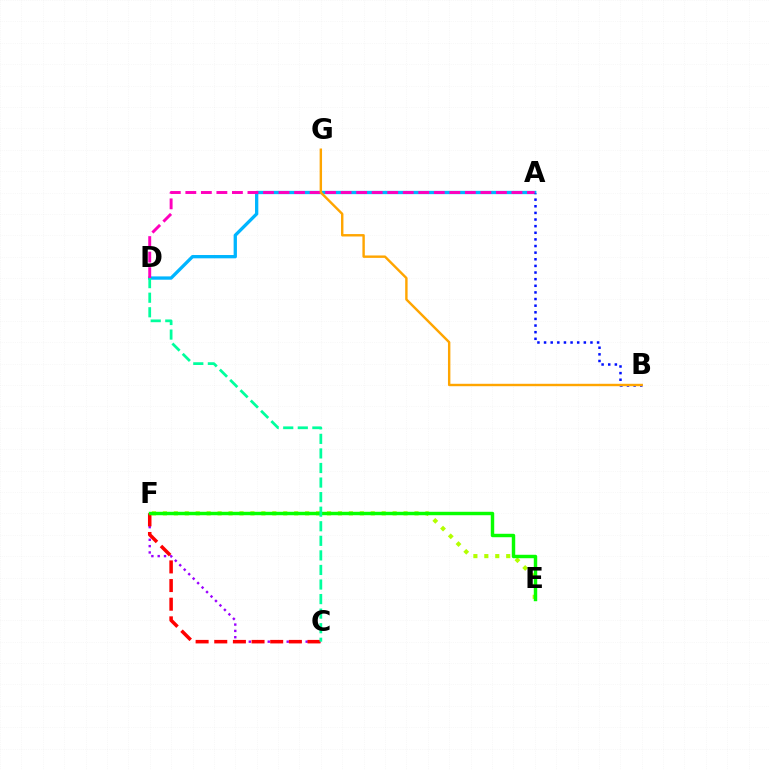{('A', 'D'): [{'color': '#00b5ff', 'line_style': 'solid', 'thickness': 2.38}, {'color': '#ff00bd', 'line_style': 'dashed', 'thickness': 2.11}], ('E', 'F'): [{'color': '#b3ff00', 'line_style': 'dotted', 'thickness': 2.97}, {'color': '#08ff00', 'line_style': 'solid', 'thickness': 2.48}], ('A', 'B'): [{'color': '#0010ff', 'line_style': 'dotted', 'thickness': 1.8}], ('C', 'F'): [{'color': '#9b00ff', 'line_style': 'dotted', 'thickness': 1.72}, {'color': '#ff0000', 'line_style': 'dashed', 'thickness': 2.53}], ('B', 'G'): [{'color': '#ffa500', 'line_style': 'solid', 'thickness': 1.74}], ('C', 'D'): [{'color': '#00ff9d', 'line_style': 'dashed', 'thickness': 1.98}]}